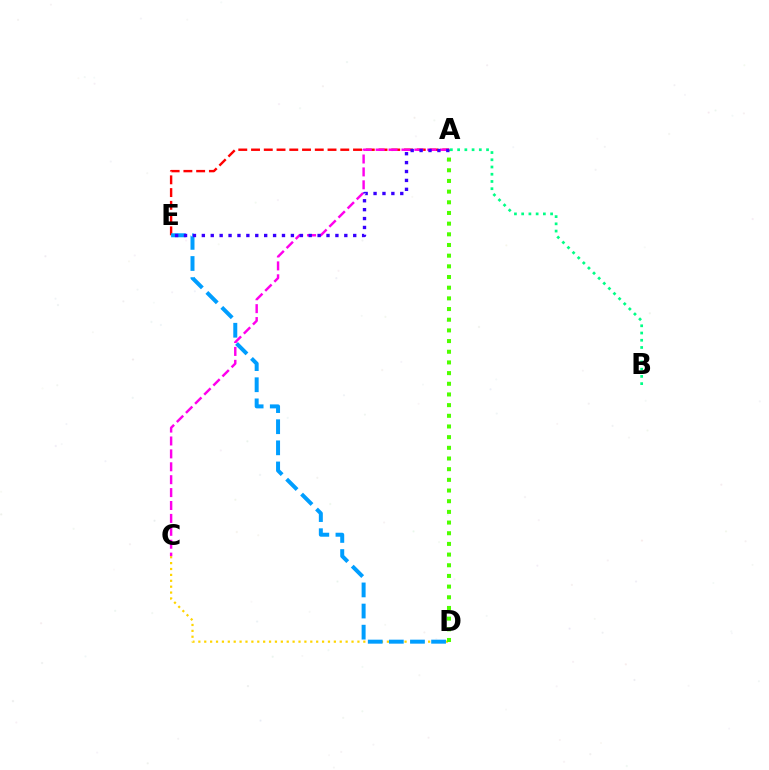{('C', 'D'): [{'color': '#ffd500', 'line_style': 'dotted', 'thickness': 1.6}], ('A', 'E'): [{'color': '#ff0000', 'line_style': 'dashed', 'thickness': 1.73}, {'color': '#3700ff', 'line_style': 'dotted', 'thickness': 2.42}], ('D', 'E'): [{'color': '#009eff', 'line_style': 'dashed', 'thickness': 2.87}], ('A', 'C'): [{'color': '#ff00ed', 'line_style': 'dashed', 'thickness': 1.75}], ('A', 'D'): [{'color': '#4fff00', 'line_style': 'dotted', 'thickness': 2.9}], ('A', 'B'): [{'color': '#00ff86', 'line_style': 'dotted', 'thickness': 1.96}]}